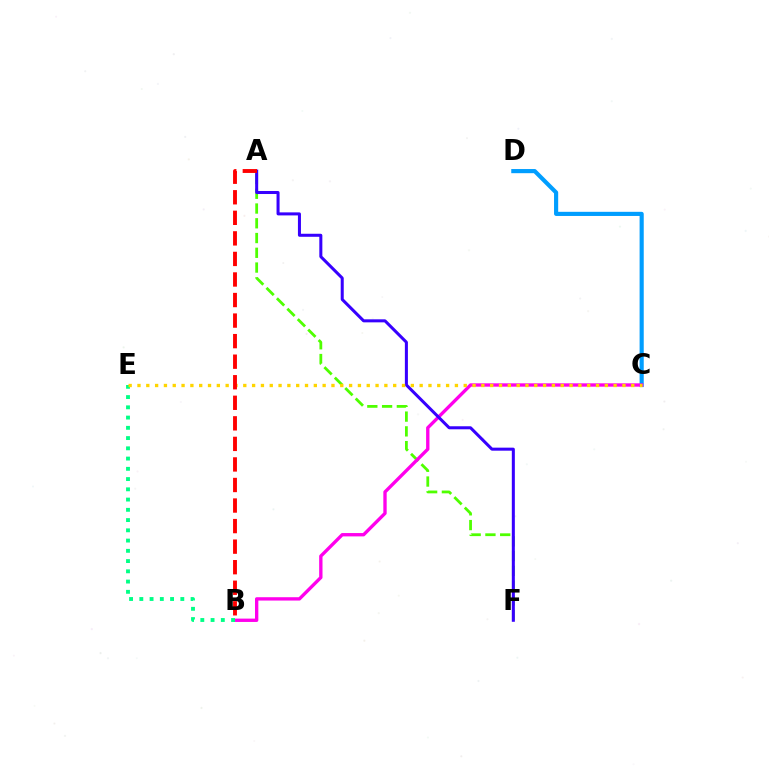{('C', 'D'): [{'color': '#009eff', 'line_style': 'solid', 'thickness': 2.98}], ('A', 'F'): [{'color': '#4fff00', 'line_style': 'dashed', 'thickness': 2.0}, {'color': '#3700ff', 'line_style': 'solid', 'thickness': 2.18}], ('B', 'C'): [{'color': '#ff00ed', 'line_style': 'solid', 'thickness': 2.41}], ('B', 'E'): [{'color': '#00ff86', 'line_style': 'dotted', 'thickness': 2.78}], ('C', 'E'): [{'color': '#ffd500', 'line_style': 'dotted', 'thickness': 2.4}], ('A', 'B'): [{'color': '#ff0000', 'line_style': 'dashed', 'thickness': 2.79}]}